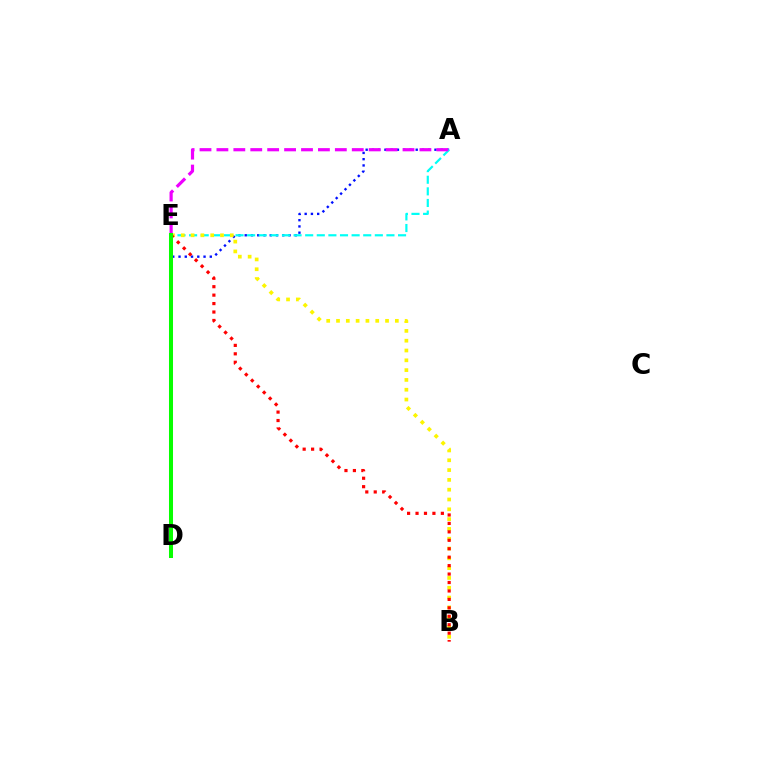{('A', 'D'): [{'color': '#0010ff', 'line_style': 'dotted', 'thickness': 1.7}], ('A', 'E'): [{'color': '#00fff6', 'line_style': 'dashed', 'thickness': 1.58}, {'color': '#ee00ff', 'line_style': 'dashed', 'thickness': 2.3}], ('B', 'E'): [{'color': '#fcf500', 'line_style': 'dotted', 'thickness': 2.66}, {'color': '#ff0000', 'line_style': 'dotted', 'thickness': 2.29}], ('D', 'E'): [{'color': '#08ff00', 'line_style': 'solid', 'thickness': 2.9}]}